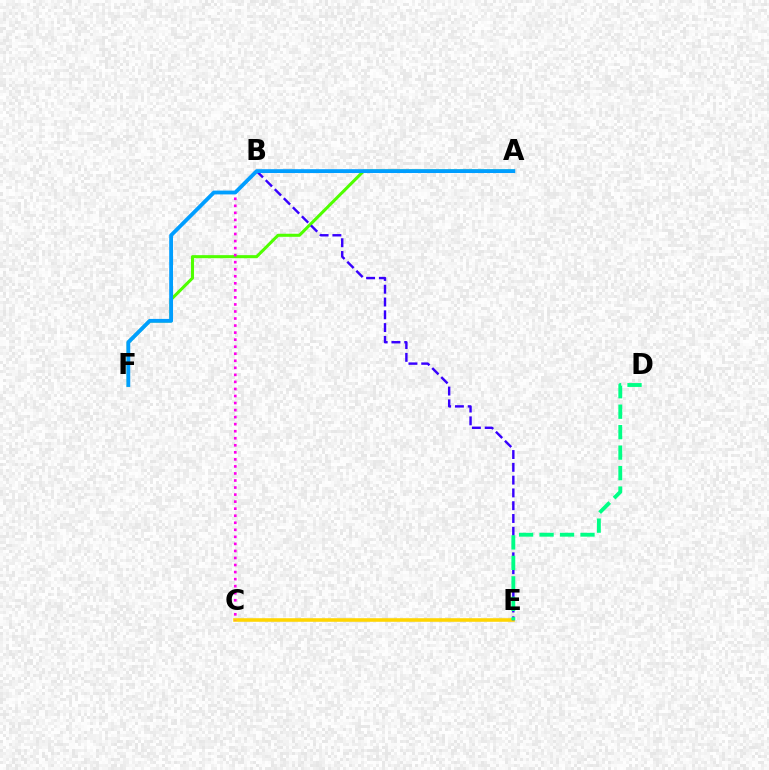{('C', 'E'): [{'color': '#ffd500', 'line_style': 'solid', 'thickness': 2.57}], ('A', 'F'): [{'color': '#4fff00', 'line_style': 'solid', 'thickness': 2.2}, {'color': '#009eff', 'line_style': 'solid', 'thickness': 2.76}], ('B', 'E'): [{'color': '#3700ff', 'line_style': 'dashed', 'thickness': 1.74}], ('D', 'E'): [{'color': '#00ff86', 'line_style': 'dashed', 'thickness': 2.78}], ('A', 'B'): [{'color': '#ff0000', 'line_style': 'dotted', 'thickness': 1.89}], ('B', 'C'): [{'color': '#ff00ed', 'line_style': 'dotted', 'thickness': 1.91}]}